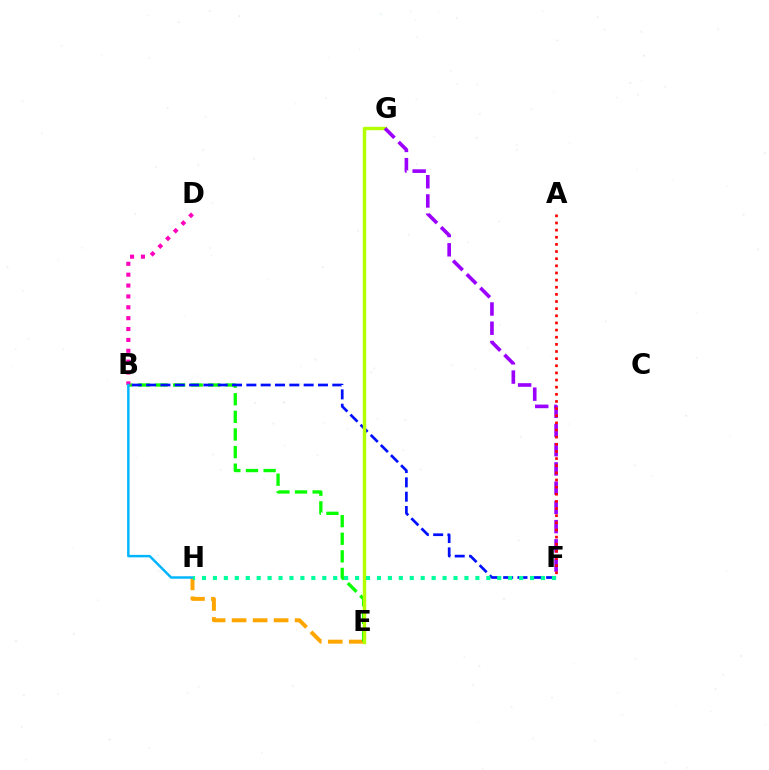{('E', 'H'): [{'color': '#ffa500', 'line_style': 'dashed', 'thickness': 2.85}], ('B', 'E'): [{'color': '#08ff00', 'line_style': 'dashed', 'thickness': 2.39}], ('B', 'F'): [{'color': '#0010ff', 'line_style': 'dashed', 'thickness': 1.95}], ('E', 'G'): [{'color': '#b3ff00', 'line_style': 'solid', 'thickness': 2.47}], ('F', 'G'): [{'color': '#9b00ff', 'line_style': 'dashed', 'thickness': 2.61}], ('A', 'F'): [{'color': '#ff0000', 'line_style': 'dotted', 'thickness': 1.94}], ('B', 'D'): [{'color': '#ff00bd', 'line_style': 'dotted', 'thickness': 2.95}], ('B', 'H'): [{'color': '#00b5ff', 'line_style': 'solid', 'thickness': 1.78}], ('F', 'H'): [{'color': '#00ff9d', 'line_style': 'dotted', 'thickness': 2.97}]}